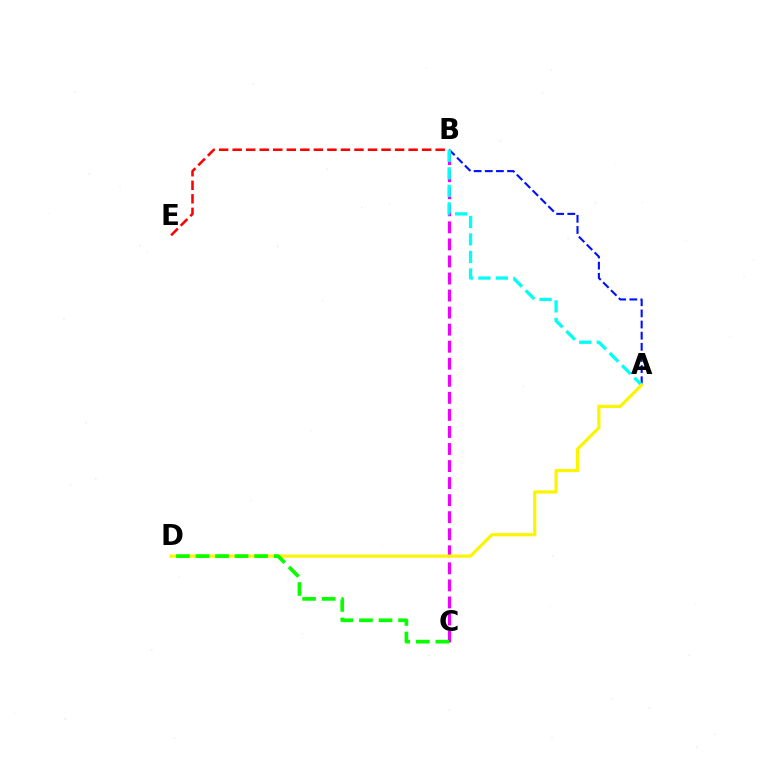{('B', 'C'): [{'color': '#ee00ff', 'line_style': 'dashed', 'thickness': 2.32}], ('B', 'E'): [{'color': '#ff0000', 'line_style': 'dashed', 'thickness': 1.84}], ('A', 'B'): [{'color': '#0010ff', 'line_style': 'dashed', 'thickness': 1.51}, {'color': '#00fff6', 'line_style': 'dashed', 'thickness': 2.38}], ('A', 'D'): [{'color': '#fcf500', 'line_style': 'solid', 'thickness': 2.3}], ('C', 'D'): [{'color': '#08ff00', 'line_style': 'dashed', 'thickness': 2.66}]}